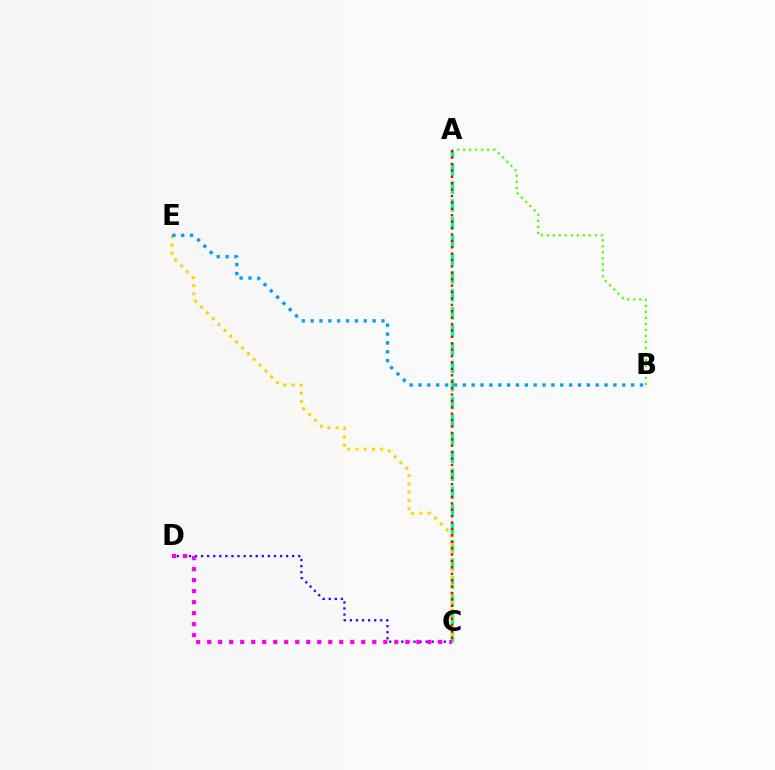{('A', 'B'): [{'color': '#4fff00', 'line_style': 'dotted', 'thickness': 1.63}], ('A', 'C'): [{'color': '#00ff86', 'line_style': 'dashed', 'thickness': 2.44}, {'color': '#ff0000', 'line_style': 'dotted', 'thickness': 1.74}], ('C', 'D'): [{'color': '#3700ff', 'line_style': 'dotted', 'thickness': 1.65}, {'color': '#ff00ed', 'line_style': 'dotted', 'thickness': 2.99}], ('C', 'E'): [{'color': '#ffd500', 'line_style': 'dotted', 'thickness': 2.24}], ('B', 'E'): [{'color': '#009eff', 'line_style': 'dotted', 'thickness': 2.41}]}